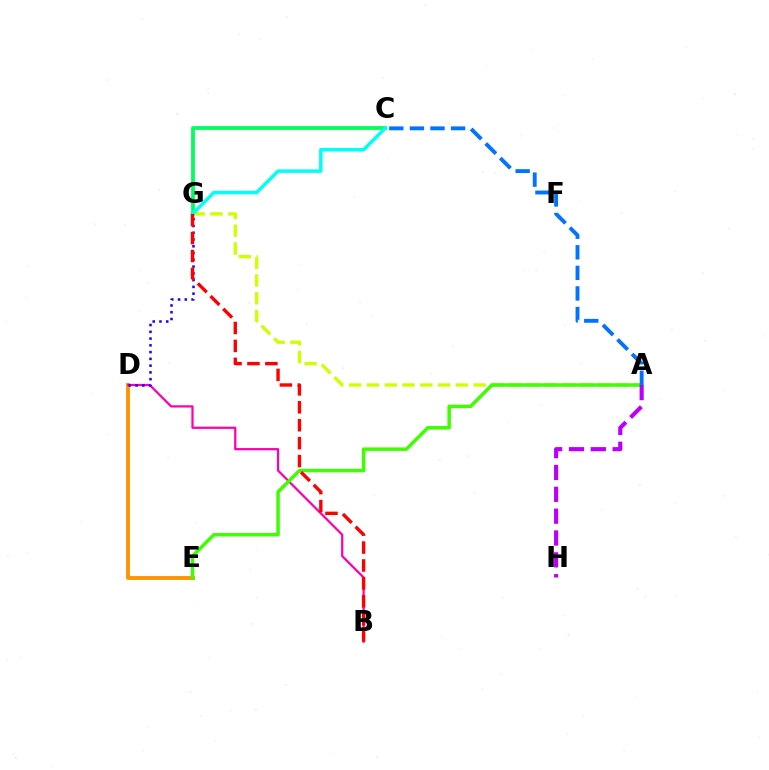{('D', 'E'): [{'color': '#ff9400', 'line_style': 'solid', 'thickness': 2.79}], ('C', 'G'): [{'color': '#00ff5c', 'line_style': 'solid', 'thickness': 2.71}, {'color': '#00fff6', 'line_style': 'solid', 'thickness': 2.51}], ('A', 'G'): [{'color': '#d1ff00', 'line_style': 'dashed', 'thickness': 2.42}], ('B', 'D'): [{'color': '#ff00ac', 'line_style': 'solid', 'thickness': 1.61}], ('A', 'E'): [{'color': '#3dff00', 'line_style': 'solid', 'thickness': 2.51}], ('A', 'H'): [{'color': '#b900ff', 'line_style': 'dashed', 'thickness': 2.97}], ('A', 'C'): [{'color': '#0074ff', 'line_style': 'dashed', 'thickness': 2.8}], ('D', 'G'): [{'color': '#2500ff', 'line_style': 'dotted', 'thickness': 1.84}], ('B', 'G'): [{'color': '#ff0000', 'line_style': 'dashed', 'thickness': 2.44}]}